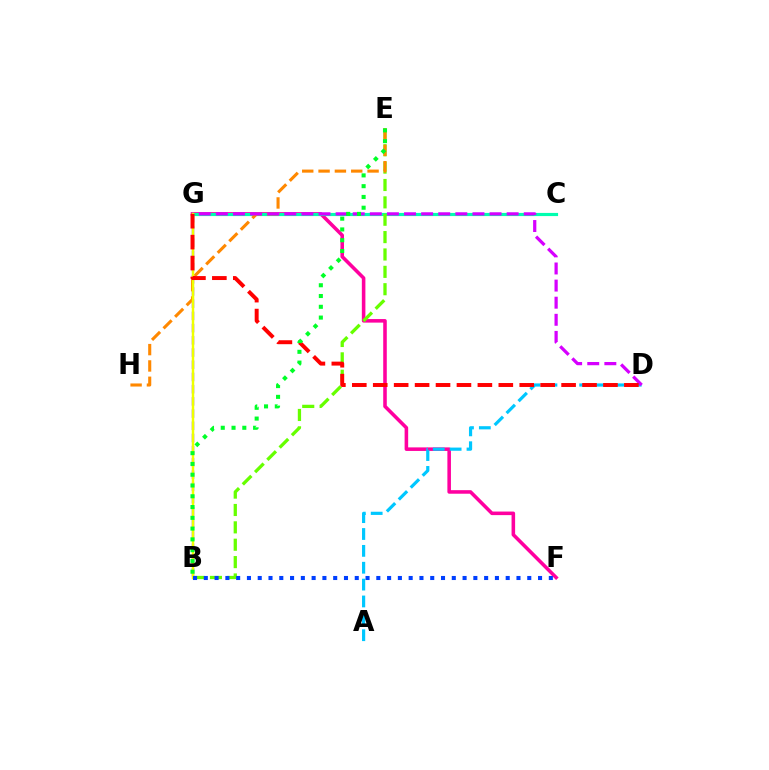{('F', 'G'): [{'color': '#ff00a0', 'line_style': 'solid', 'thickness': 2.56}], ('C', 'G'): [{'color': '#00ffaf', 'line_style': 'solid', 'thickness': 2.28}], ('B', 'G'): [{'color': '#4f00ff', 'line_style': 'dashed', 'thickness': 1.66}, {'color': '#eeff00', 'line_style': 'solid', 'thickness': 1.76}], ('A', 'D'): [{'color': '#00c7ff', 'line_style': 'dashed', 'thickness': 2.29}], ('B', 'E'): [{'color': '#66ff00', 'line_style': 'dashed', 'thickness': 2.36}, {'color': '#00ff27', 'line_style': 'dotted', 'thickness': 2.93}], ('E', 'H'): [{'color': '#ff8800', 'line_style': 'dashed', 'thickness': 2.22}], ('D', 'G'): [{'color': '#d600ff', 'line_style': 'dashed', 'thickness': 2.32}, {'color': '#ff0000', 'line_style': 'dashed', 'thickness': 2.84}], ('B', 'F'): [{'color': '#003fff', 'line_style': 'dotted', 'thickness': 2.93}]}